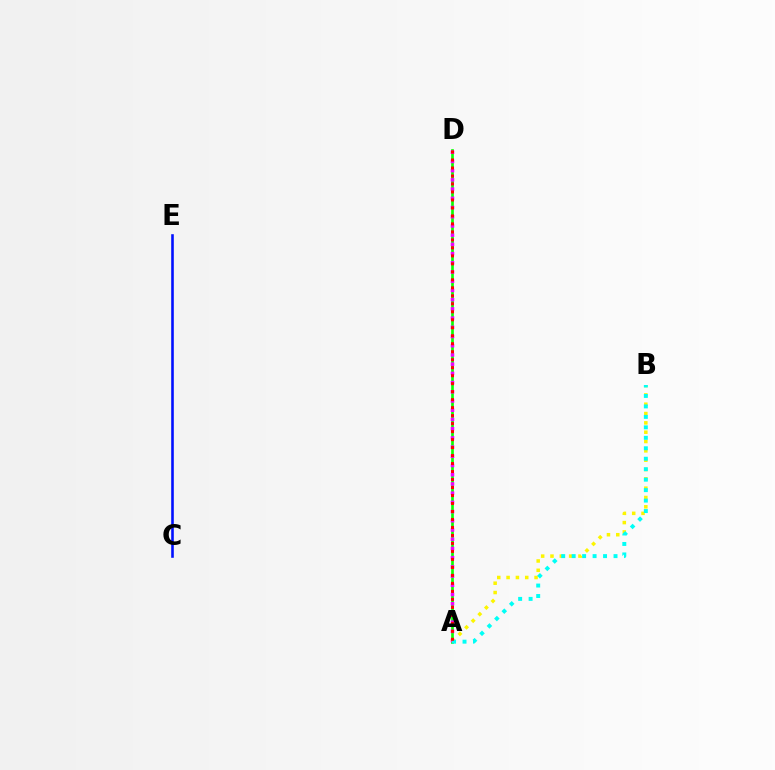{('A', 'D'): [{'color': '#08ff00', 'line_style': 'solid', 'thickness': 1.92}, {'color': '#ee00ff', 'line_style': 'dotted', 'thickness': 2.5}, {'color': '#ff0000', 'line_style': 'dotted', 'thickness': 2.17}], ('A', 'B'): [{'color': '#fcf500', 'line_style': 'dotted', 'thickness': 2.53}, {'color': '#00fff6', 'line_style': 'dotted', 'thickness': 2.84}], ('C', 'E'): [{'color': '#0010ff', 'line_style': 'solid', 'thickness': 1.87}]}